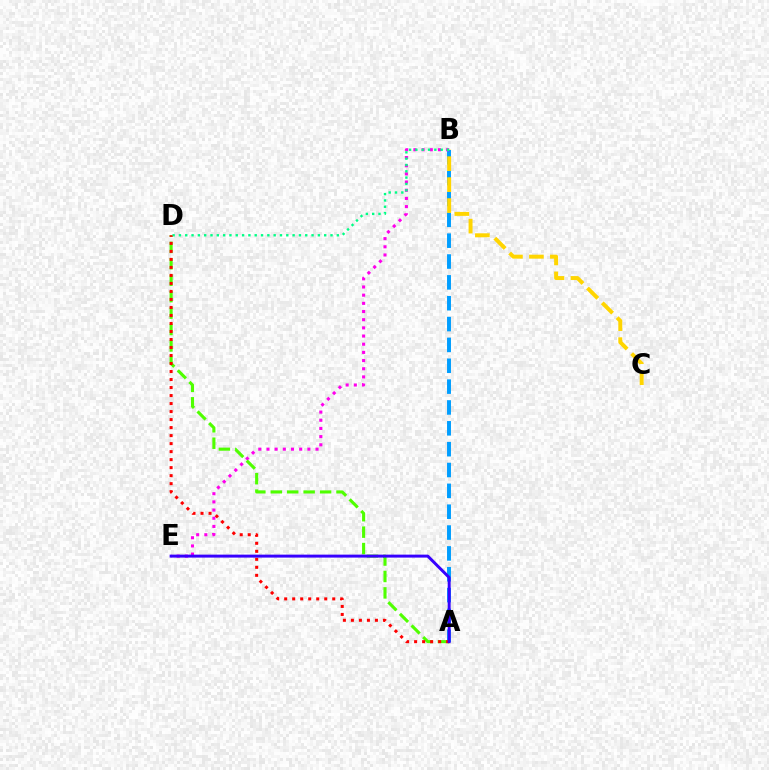{('A', 'B'): [{'color': '#009eff', 'line_style': 'dashed', 'thickness': 2.83}], ('B', 'E'): [{'color': '#ff00ed', 'line_style': 'dotted', 'thickness': 2.22}], ('A', 'D'): [{'color': '#4fff00', 'line_style': 'dashed', 'thickness': 2.23}, {'color': '#ff0000', 'line_style': 'dotted', 'thickness': 2.18}], ('B', 'C'): [{'color': '#ffd500', 'line_style': 'dashed', 'thickness': 2.85}], ('B', 'D'): [{'color': '#00ff86', 'line_style': 'dotted', 'thickness': 1.72}], ('A', 'E'): [{'color': '#3700ff', 'line_style': 'solid', 'thickness': 2.13}]}